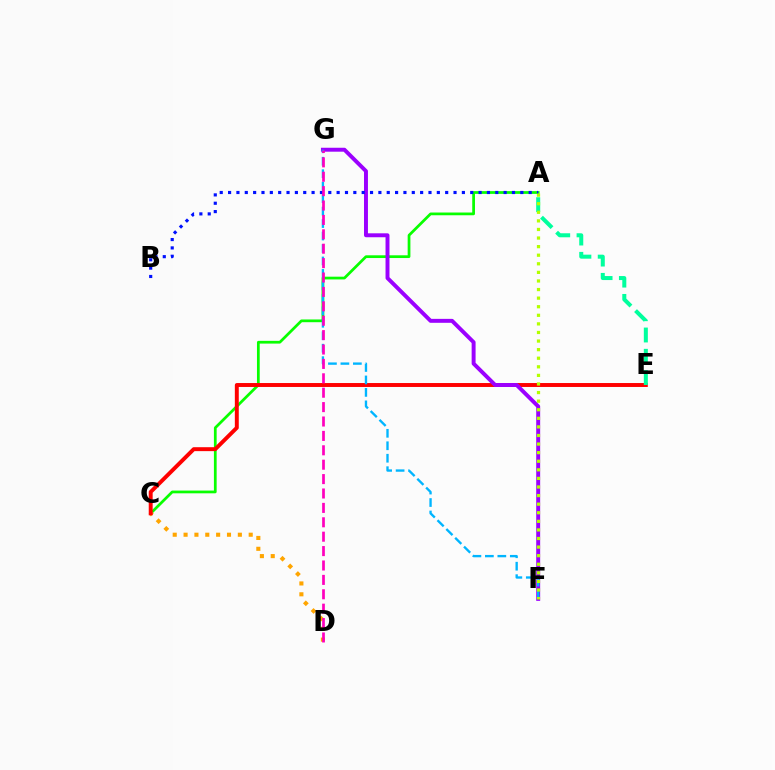{('A', 'C'): [{'color': '#08ff00', 'line_style': 'solid', 'thickness': 1.97}], ('C', 'D'): [{'color': '#ffa500', 'line_style': 'dotted', 'thickness': 2.95}], ('C', 'E'): [{'color': '#ff0000', 'line_style': 'solid', 'thickness': 2.83}], ('F', 'G'): [{'color': '#9b00ff', 'line_style': 'solid', 'thickness': 2.84}, {'color': '#00b5ff', 'line_style': 'dashed', 'thickness': 1.69}], ('A', 'E'): [{'color': '#00ff9d', 'line_style': 'dashed', 'thickness': 2.89}], ('A', 'B'): [{'color': '#0010ff', 'line_style': 'dotted', 'thickness': 2.27}], ('D', 'G'): [{'color': '#ff00bd', 'line_style': 'dashed', 'thickness': 1.96}], ('A', 'F'): [{'color': '#b3ff00', 'line_style': 'dotted', 'thickness': 2.33}]}